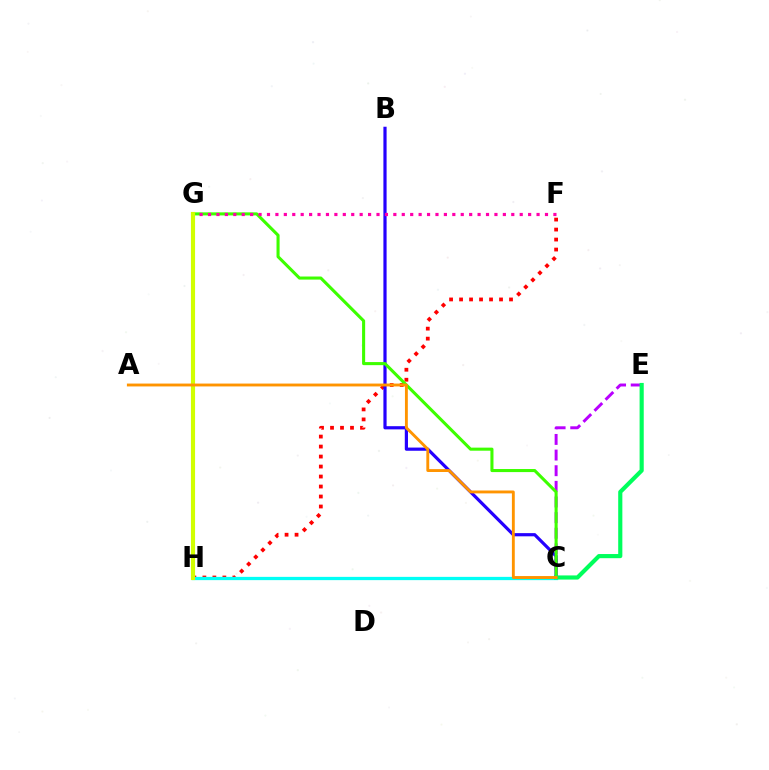{('C', 'E'): [{'color': '#b900ff', 'line_style': 'dashed', 'thickness': 2.12}, {'color': '#00ff5c', 'line_style': 'solid', 'thickness': 2.99}], ('F', 'H'): [{'color': '#ff0000', 'line_style': 'dotted', 'thickness': 2.71}], ('C', 'H'): [{'color': '#0074ff', 'line_style': 'solid', 'thickness': 1.91}, {'color': '#00fff6', 'line_style': 'solid', 'thickness': 2.35}], ('B', 'C'): [{'color': '#2500ff', 'line_style': 'solid', 'thickness': 2.3}], ('C', 'G'): [{'color': '#3dff00', 'line_style': 'solid', 'thickness': 2.21}], ('F', 'G'): [{'color': '#ff00ac', 'line_style': 'dotted', 'thickness': 2.29}], ('G', 'H'): [{'color': '#d1ff00', 'line_style': 'solid', 'thickness': 2.98}], ('A', 'C'): [{'color': '#ff9400', 'line_style': 'solid', 'thickness': 2.07}]}